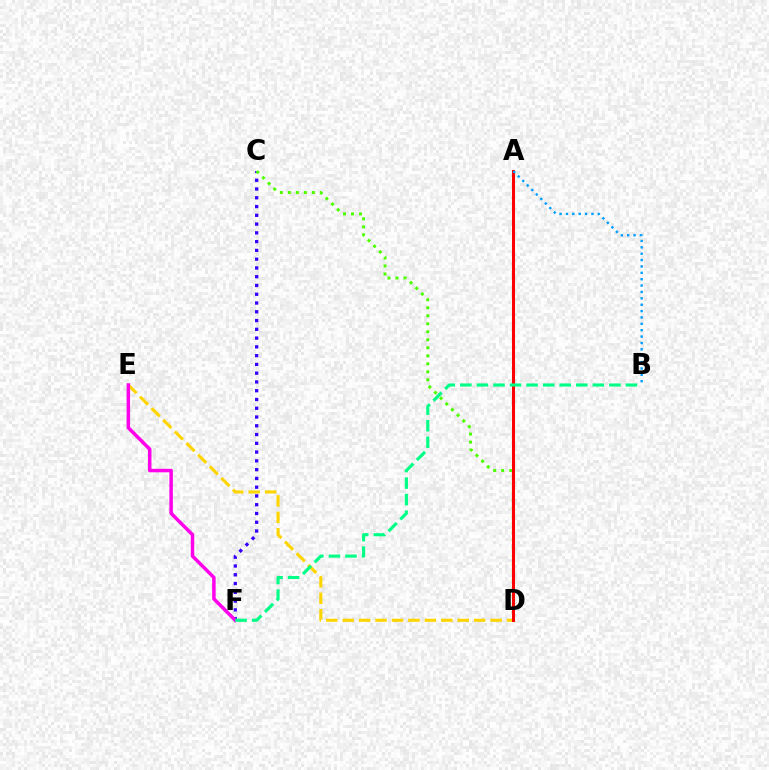{('C', 'F'): [{'color': '#3700ff', 'line_style': 'dotted', 'thickness': 2.38}], ('C', 'D'): [{'color': '#4fff00', 'line_style': 'dotted', 'thickness': 2.17}], ('D', 'E'): [{'color': '#ffd500', 'line_style': 'dashed', 'thickness': 2.23}], ('A', 'D'): [{'color': '#ff0000', 'line_style': 'solid', 'thickness': 2.19}], ('E', 'F'): [{'color': '#ff00ed', 'line_style': 'solid', 'thickness': 2.51}], ('A', 'B'): [{'color': '#009eff', 'line_style': 'dotted', 'thickness': 1.73}], ('B', 'F'): [{'color': '#00ff86', 'line_style': 'dashed', 'thickness': 2.25}]}